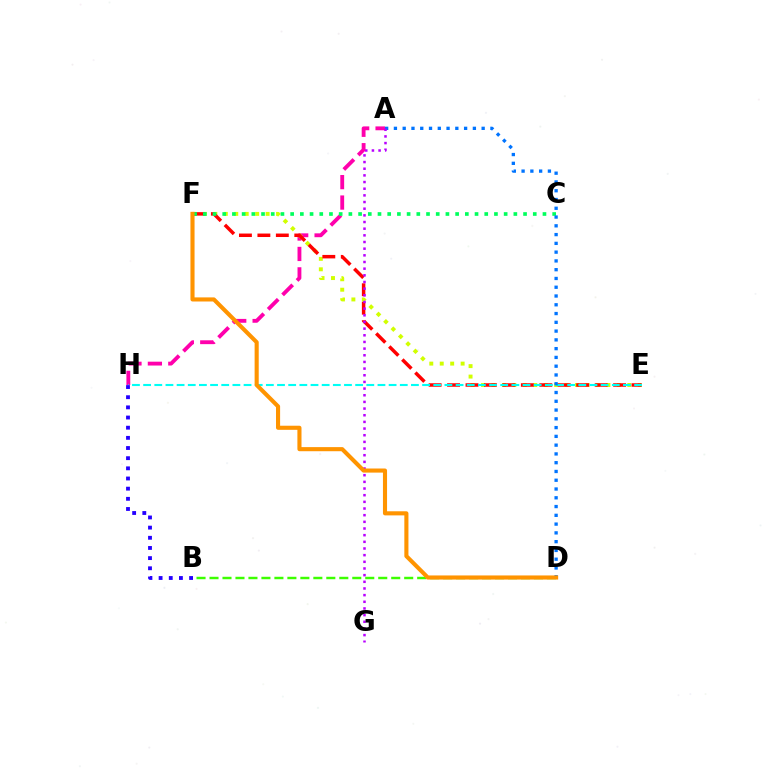{('B', 'D'): [{'color': '#3dff00', 'line_style': 'dashed', 'thickness': 1.76}], ('A', 'H'): [{'color': '#ff00ac', 'line_style': 'dashed', 'thickness': 2.77}], ('E', 'F'): [{'color': '#d1ff00', 'line_style': 'dotted', 'thickness': 2.84}, {'color': '#ff0000', 'line_style': 'dashed', 'thickness': 2.51}], ('E', 'H'): [{'color': '#00fff6', 'line_style': 'dashed', 'thickness': 1.52}], ('C', 'F'): [{'color': '#00ff5c', 'line_style': 'dotted', 'thickness': 2.64}], ('A', 'D'): [{'color': '#0074ff', 'line_style': 'dotted', 'thickness': 2.38}], ('A', 'G'): [{'color': '#b900ff', 'line_style': 'dotted', 'thickness': 1.81}], ('D', 'F'): [{'color': '#ff9400', 'line_style': 'solid', 'thickness': 2.95}], ('B', 'H'): [{'color': '#2500ff', 'line_style': 'dotted', 'thickness': 2.76}]}